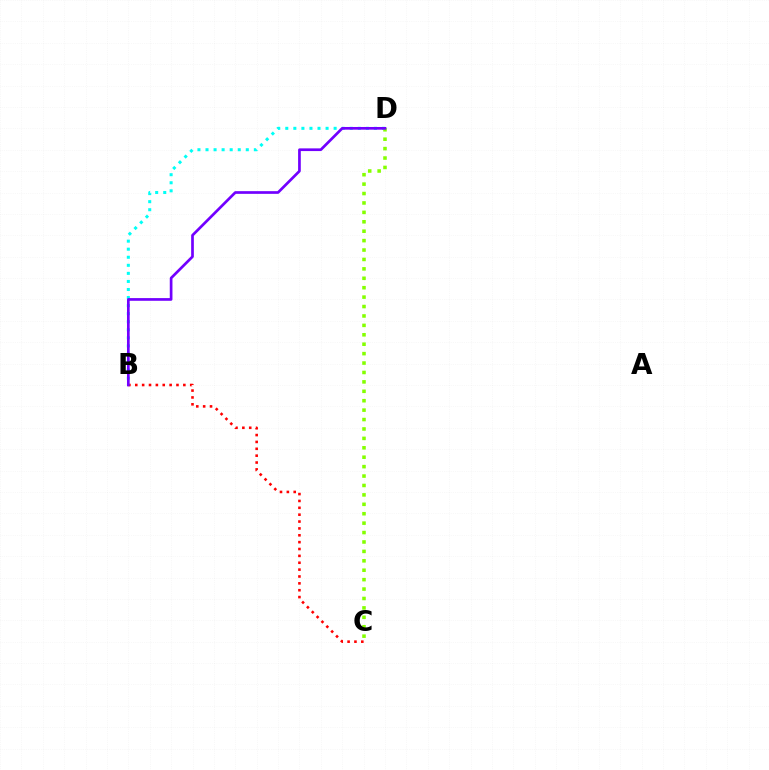{('B', 'C'): [{'color': '#ff0000', 'line_style': 'dotted', 'thickness': 1.87}], ('B', 'D'): [{'color': '#00fff6', 'line_style': 'dotted', 'thickness': 2.19}, {'color': '#7200ff', 'line_style': 'solid', 'thickness': 1.94}], ('C', 'D'): [{'color': '#84ff00', 'line_style': 'dotted', 'thickness': 2.56}]}